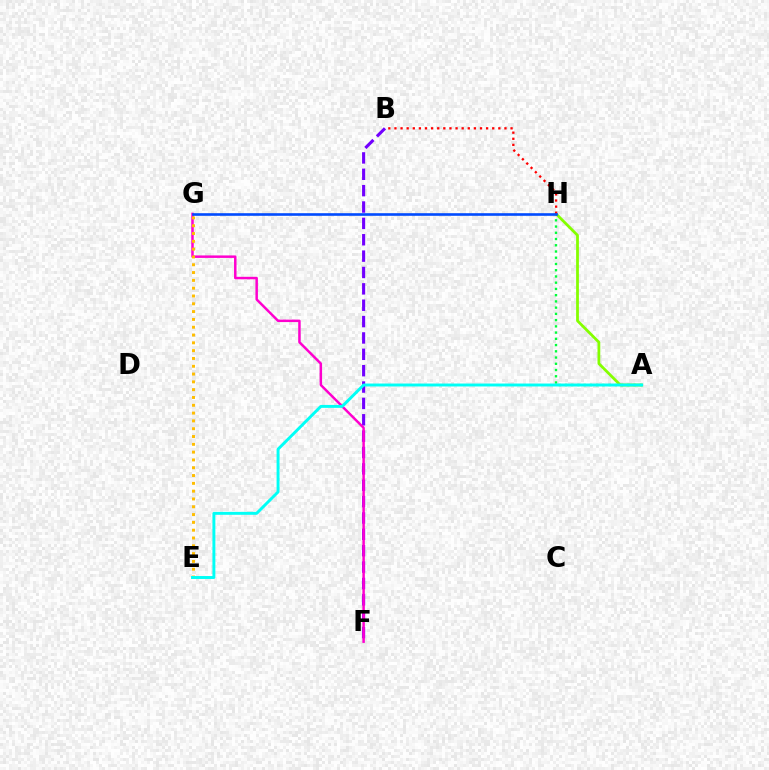{('B', 'F'): [{'color': '#7200ff', 'line_style': 'dashed', 'thickness': 2.22}], ('F', 'G'): [{'color': '#ff00cf', 'line_style': 'solid', 'thickness': 1.79}], ('A', 'H'): [{'color': '#84ff00', 'line_style': 'solid', 'thickness': 1.99}, {'color': '#00ff39', 'line_style': 'dotted', 'thickness': 1.69}], ('E', 'G'): [{'color': '#ffbd00', 'line_style': 'dotted', 'thickness': 2.12}], ('A', 'E'): [{'color': '#00fff6', 'line_style': 'solid', 'thickness': 2.11}], ('B', 'H'): [{'color': '#ff0000', 'line_style': 'dotted', 'thickness': 1.66}], ('G', 'H'): [{'color': '#004bff', 'line_style': 'solid', 'thickness': 1.88}]}